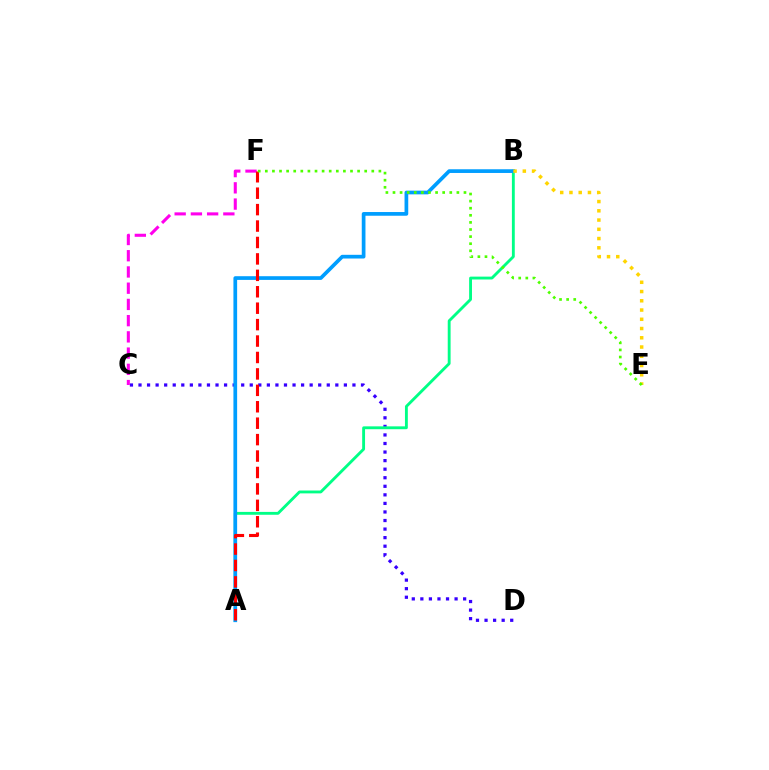{('C', 'D'): [{'color': '#3700ff', 'line_style': 'dotted', 'thickness': 2.33}], ('C', 'F'): [{'color': '#ff00ed', 'line_style': 'dashed', 'thickness': 2.2}], ('A', 'B'): [{'color': '#00ff86', 'line_style': 'solid', 'thickness': 2.06}, {'color': '#009eff', 'line_style': 'solid', 'thickness': 2.67}], ('A', 'F'): [{'color': '#ff0000', 'line_style': 'dashed', 'thickness': 2.23}], ('B', 'E'): [{'color': '#ffd500', 'line_style': 'dotted', 'thickness': 2.51}], ('E', 'F'): [{'color': '#4fff00', 'line_style': 'dotted', 'thickness': 1.93}]}